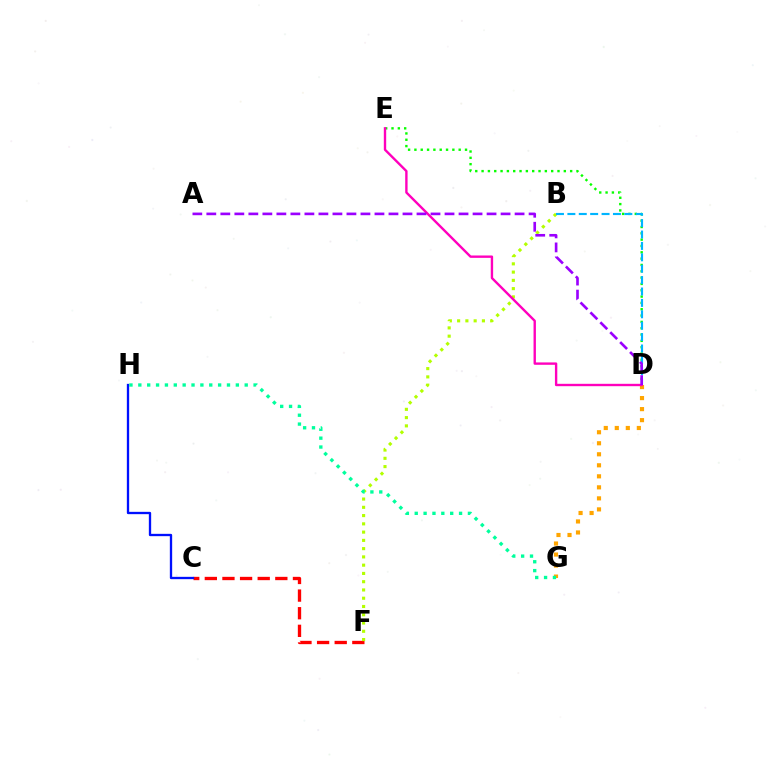{('D', 'E'): [{'color': '#08ff00', 'line_style': 'dotted', 'thickness': 1.72}, {'color': '#ff00bd', 'line_style': 'solid', 'thickness': 1.71}], ('C', 'F'): [{'color': '#ff0000', 'line_style': 'dashed', 'thickness': 2.39}], ('C', 'H'): [{'color': '#0010ff', 'line_style': 'solid', 'thickness': 1.67}], ('B', 'F'): [{'color': '#b3ff00', 'line_style': 'dotted', 'thickness': 2.25}], ('D', 'G'): [{'color': '#ffa500', 'line_style': 'dotted', 'thickness': 2.99}], ('B', 'D'): [{'color': '#00b5ff', 'line_style': 'dashed', 'thickness': 1.55}], ('G', 'H'): [{'color': '#00ff9d', 'line_style': 'dotted', 'thickness': 2.41}], ('A', 'D'): [{'color': '#9b00ff', 'line_style': 'dashed', 'thickness': 1.9}]}